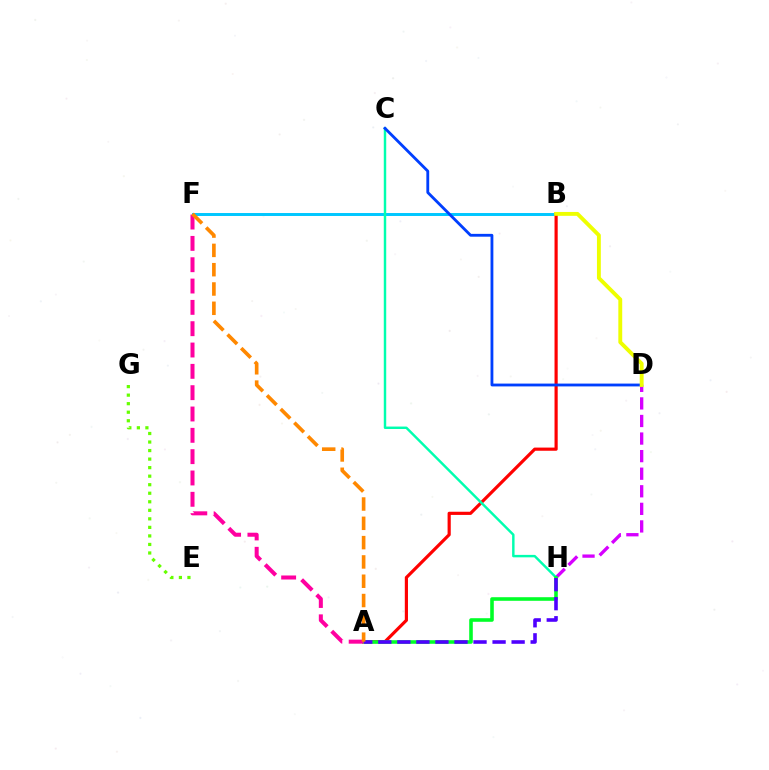{('B', 'F'): [{'color': '#00c7ff', 'line_style': 'solid', 'thickness': 2.13}], ('D', 'H'): [{'color': '#d600ff', 'line_style': 'dashed', 'thickness': 2.39}], ('A', 'B'): [{'color': '#ff0000', 'line_style': 'solid', 'thickness': 2.28}], ('C', 'H'): [{'color': '#00ffaf', 'line_style': 'solid', 'thickness': 1.76}], ('A', 'H'): [{'color': '#00ff27', 'line_style': 'solid', 'thickness': 2.58}, {'color': '#4f00ff', 'line_style': 'dashed', 'thickness': 2.59}], ('C', 'D'): [{'color': '#003fff', 'line_style': 'solid', 'thickness': 2.04}], ('E', 'G'): [{'color': '#66ff00', 'line_style': 'dotted', 'thickness': 2.32}], ('A', 'F'): [{'color': '#ff00a0', 'line_style': 'dashed', 'thickness': 2.9}, {'color': '#ff8800', 'line_style': 'dashed', 'thickness': 2.62}], ('B', 'D'): [{'color': '#eeff00', 'line_style': 'solid', 'thickness': 2.79}]}